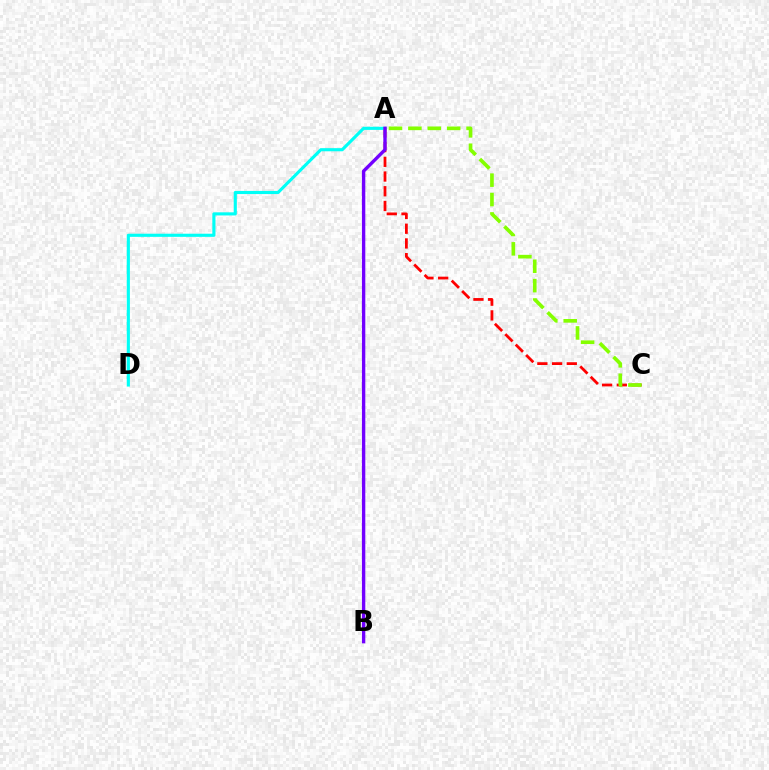{('A', 'C'): [{'color': '#ff0000', 'line_style': 'dashed', 'thickness': 2.0}, {'color': '#84ff00', 'line_style': 'dashed', 'thickness': 2.63}], ('A', 'D'): [{'color': '#00fff6', 'line_style': 'solid', 'thickness': 2.25}], ('A', 'B'): [{'color': '#7200ff', 'line_style': 'solid', 'thickness': 2.42}]}